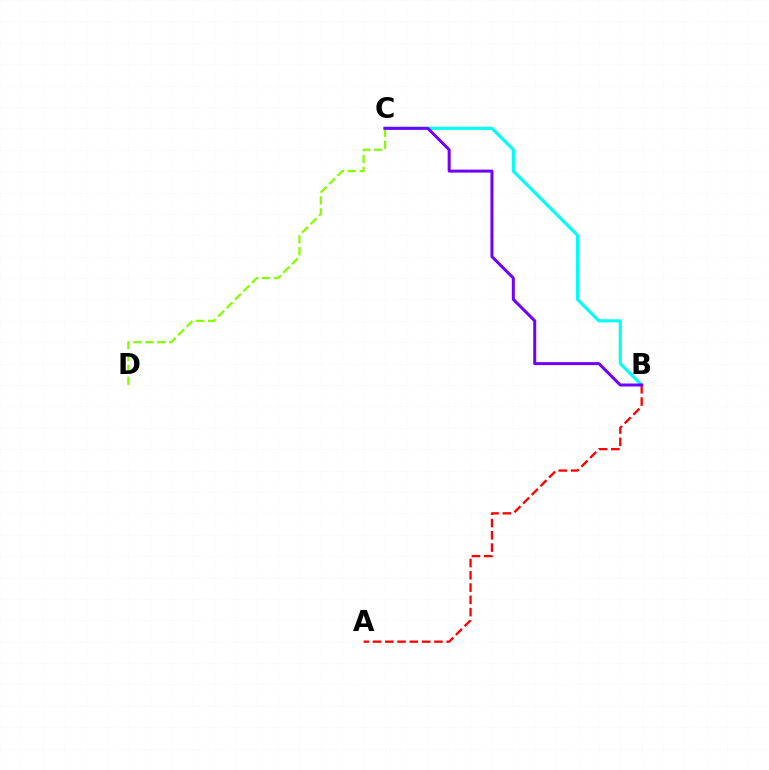{('C', 'D'): [{'color': '#84ff00', 'line_style': 'dashed', 'thickness': 1.62}], ('B', 'C'): [{'color': '#00fff6', 'line_style': 'solid', 'thickness': 2.25}, {'color': '#7200ff', 'line_style': 'solid', 'thickness': 2.16}], ('A', 'B'): [{'color': '#ff0000', 'line_style': 'dashed', 'thickness': 1.67}]}